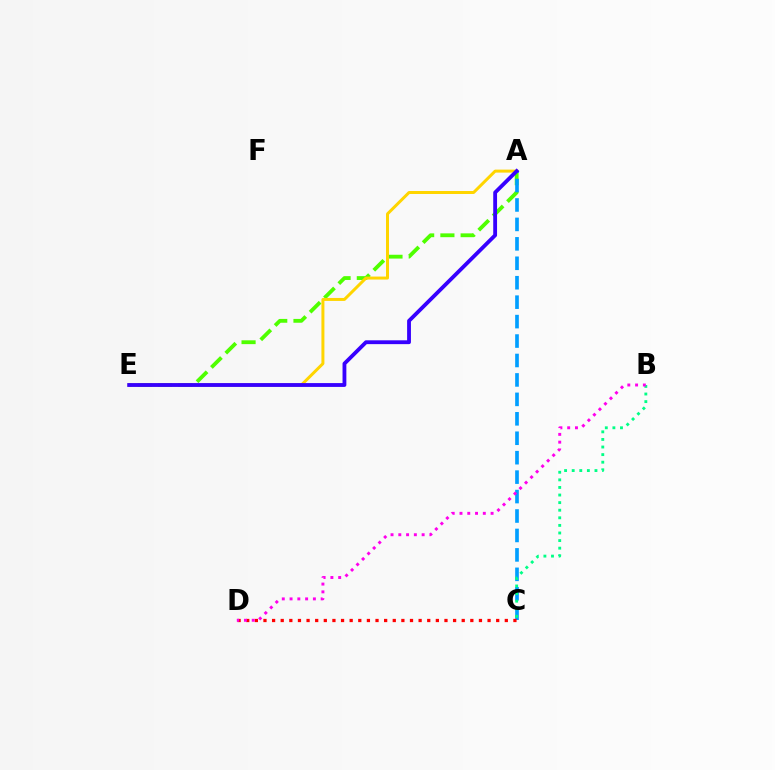{('A', 'E'): [{'color': '#4fff00', 'line_style': 'dashed', 'thickness': 2.75}, {'color': '#ffd500', 'line_style': 'solid', 'thickness': 2.15}, {'color': '#3700ff', 'line_style': 'solid', 'thickness': 2.76}], ('A', 'C'): [{'color': '#009eff', 'line_style': 'dashed', 'thickness': 2.64}], ('B', 'C'): [{'color': '#00ff86', 'line_style': 'dotted', 'thickness': 2.06}], ('C', 'D'): [{'color': '#ff0000', 'line_style': 'dotted', 'thickness': 2.34}], ('B', 'D'): [{'color': '#ff00ed', 'line_style': 'dotted', 'thickness': 2.11}]}